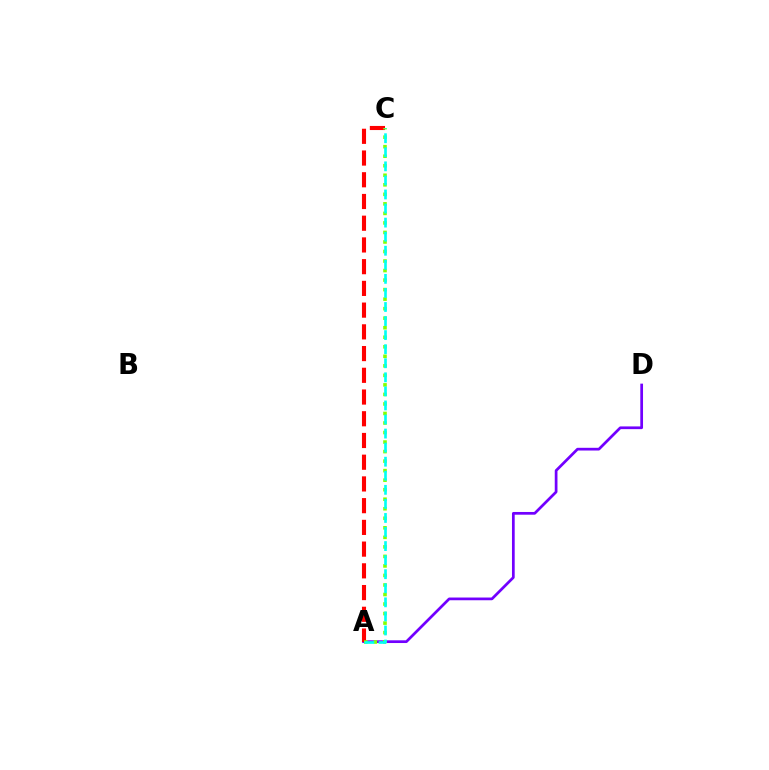{('A', 'D'): [{'color': '#7200ff', 'line_style': 'solid', 'thickness': 1.96}], ('A', 'C'): [{'color': '#ff0000', 'line_style': 'dashed', 'thickness': 2.95}, {'color': '#84ff00', 'line_style': 'dotted', 'thickness': 2.59}, {'color': '#00fff6', 'line_style': 'dashed', 'thickness': 1.91}]}